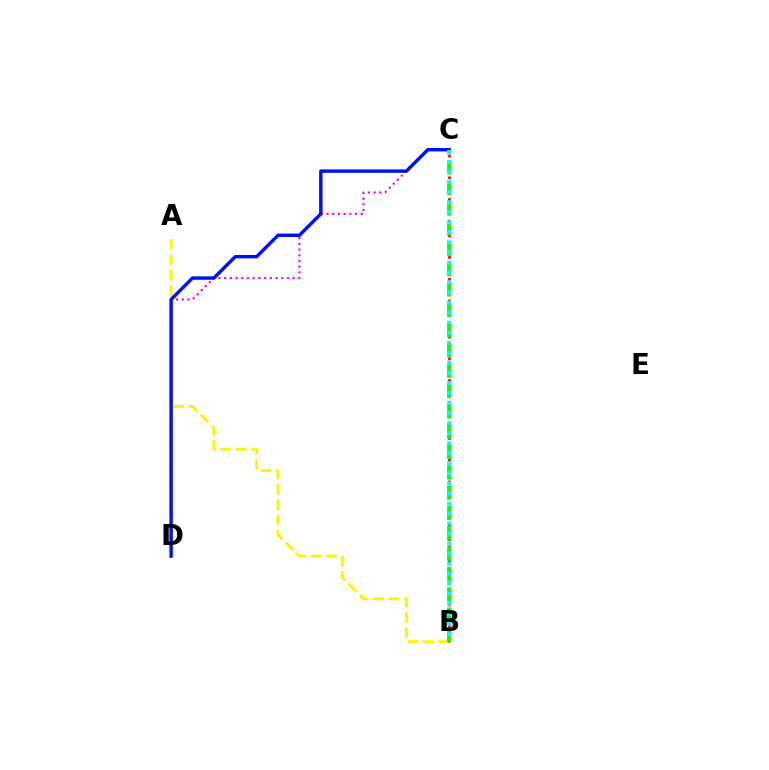{('A', 'B'): [{'color': '#fcf500', 'line_style': 'dashed', 'thickness': 2.1}], ('C', 'D'): [{'color': '#ee00ff', 'line_style': 'dotted', 'thickness': 1.55}, {'color': '#0010ff', 'line_style': 'solid', 'thickness': 2.47}], ('B', 'C'): [{'color': '#ff0000', 'line_style': 'dotted', 'thickness': 1.97}, {'color': '#08ff00', 'line_style': 'dashed', 'thickness': 2.76}, {'color': '#00fff6', 'line_style': 'dotted', 'thickness': 2.73}]}